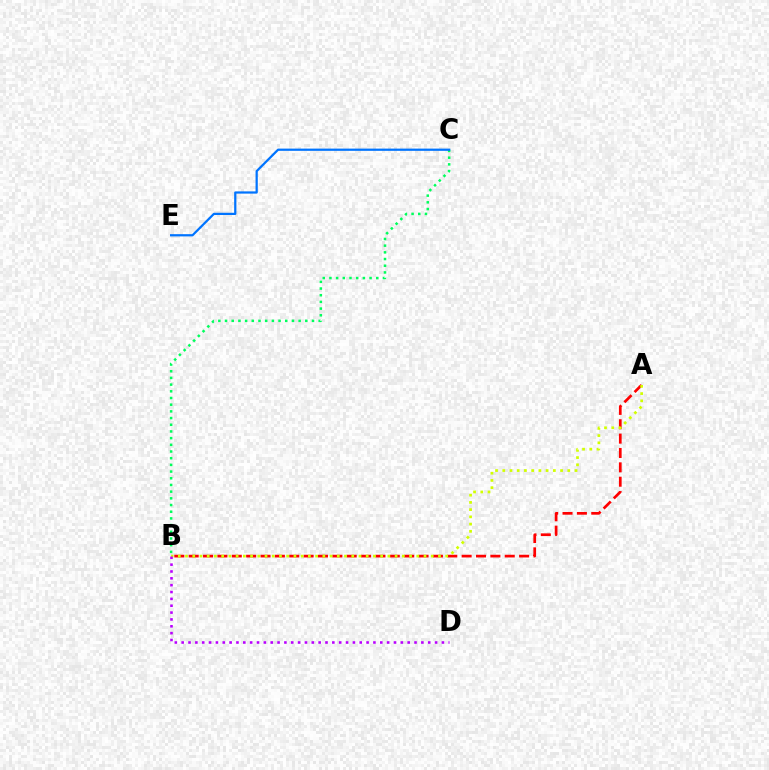{('B', 'C'): [{'color': '#00ff5c', 'line_style': 'dotted', 'thickness': 1.82}], ('A', 'B'): [{'color': '#ff0000', 'line_style': 'dashed', 'thickness': 1.95}, {'color': '#d1ff00', 'line_style': 'dotted', 'thickness': 1.96}], ('C', 'E'): [{'color': '#0074ff', 'line_style': 'solid', 'thickness': 1.61}], ('B', 'D'): [{'color': '#b900ff', 'line_style': 'dotted', 'thickness': 1.86}]}